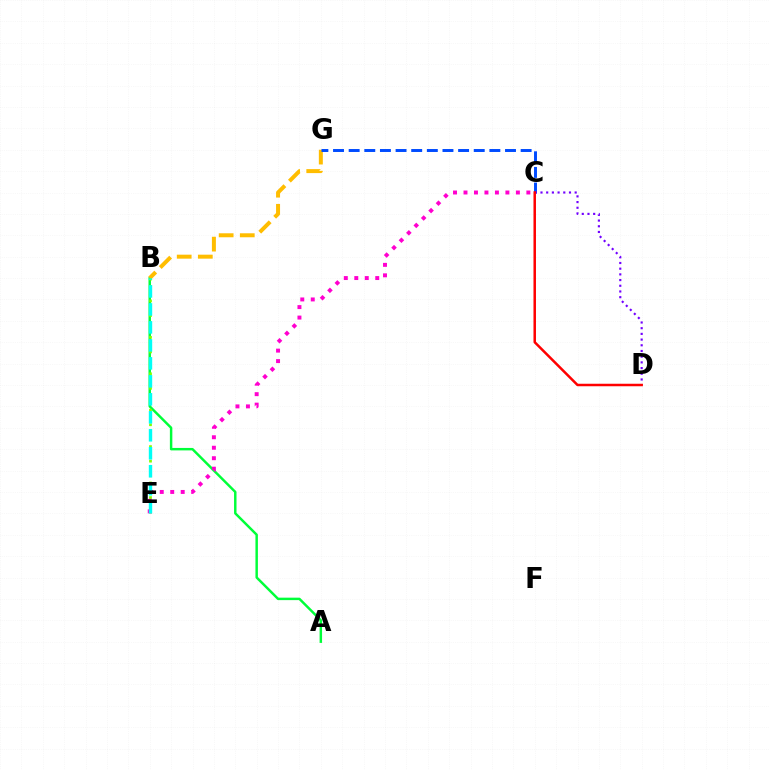{('A', 'B'): [{'color': '#00ff39', 'line_style': 'solid', 'thickness': 1.77}], ('B', 'G'): [{'color': '#ffbd00', 'line_style': 'dashed', 'thickness': 2.87}], ('C', 'G'): [{'color': '#004bff', 'line_style': 'dashed', 'thickness': 2.12}], ('B', 'E'): [{'color': '#84ff00', 'line_style': 'dotted', 'thickness': 1.98}, {'color': '#00fff6', 'line_style': 'dashed', 'thickness': 2.44}], ('C', 'E'): [{'color': '#ff00cf', 'line_style': 'dotted', 'thickness': 2.85}], ('C', 'D'): [{'color': '#7200ff', 'line_style': 'dotted', 'thickness': 1.55}, {'color': '#ff0000', 'line_style': 'solid', 'thickness': 1.8}]}